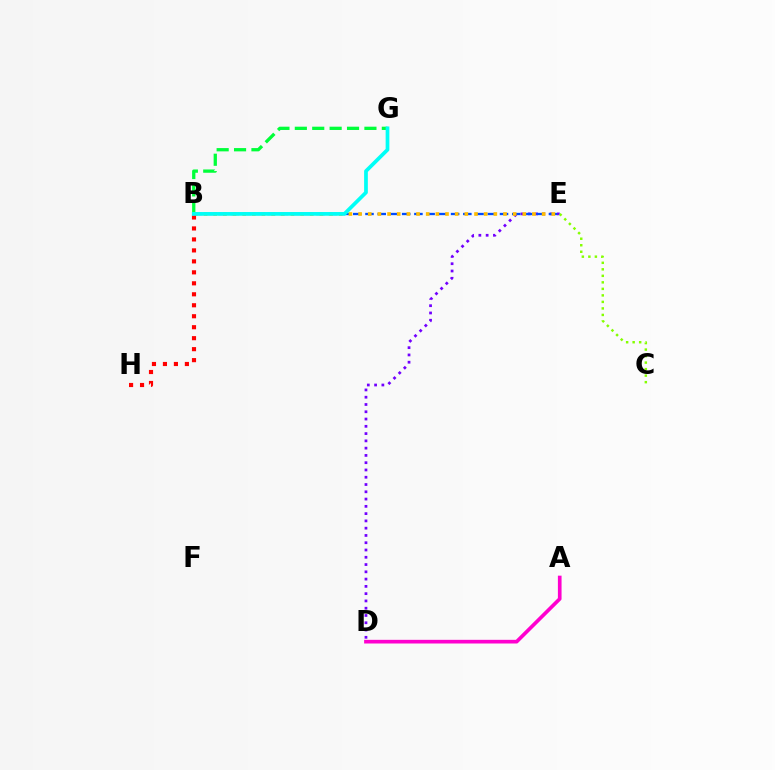{('D', 'E'): [{'color': '#7200ff', 'line_style': 'dotted', 'thickness': 1.98}], ('B', 'E'): [{'color': '#004bff', 'line_style': 'dashed', 'thickness': 1.66}, {'color': '#ffbd00', 'line_style': 'dotted', 'thickness': 2.62}], ('B', 'G'): [{'color': '#00ff39', 'line_style': 'dashed', 'thickness': 2.36}, {'color': '#00fff6', 'line_style': 'solid', 'thickness': 2.68}], ('A', 'D'): [{'color': '#ff00cf', 'line_style': 'solid', 'thickness': 2.64}], ('B', 'H'): [{'color': '#ff0000', 'line_style': 'dotted', 'thickness': 2.98}], ('C', 'E'): [{'color': '#84ff00', 'line_style': 'dotted', 'thickness': 1.77}]}